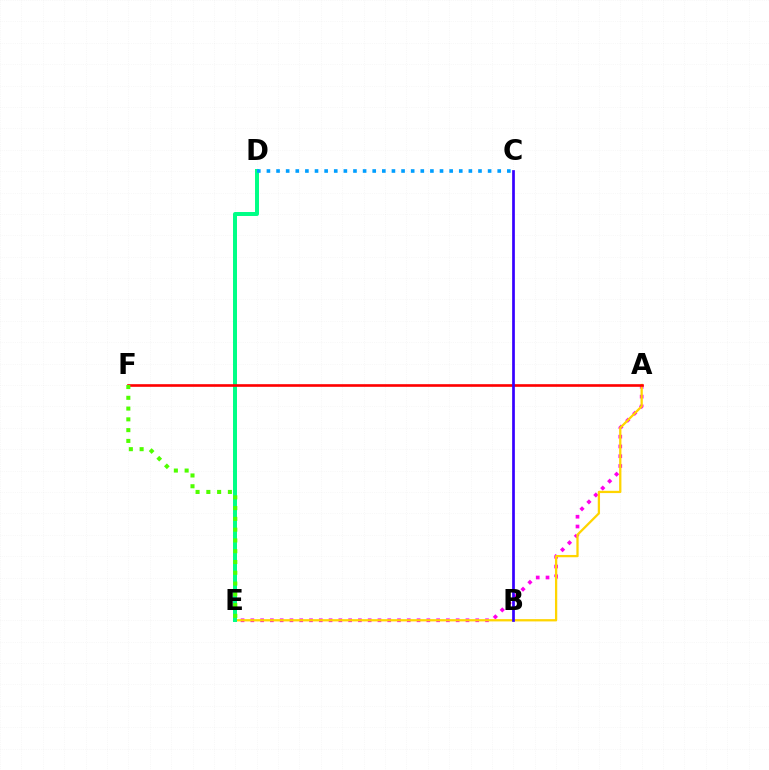{('A', 'E'): [{'color': '#ff00ed', 'line_style': 'dotted', 'thickness': 2.66}, {'color': '#ffd500', 'line_style': 'solid', 'thickness': 1.64}], ('D', 'E'): [{'color': '#00ff86', 'line_style': 'solid', 'thickness': 2.86}], ('A', 'F'): [{'color': '#ff0000', 'line_style': 'solid', 'thickness': 1.89}], ('C', 'D'): [{'color': '#009eff', 'line_style': 'dotted', 'thickness': 2.61}], ('E', 'F'): [{'color': '#4fff00', 'line_style': 'dotted', 'thickness': 2.93}], ('B', 'C'): [{'color': '#3700ff', 'line_style': 'solid', 'thickness': 1.95}]}